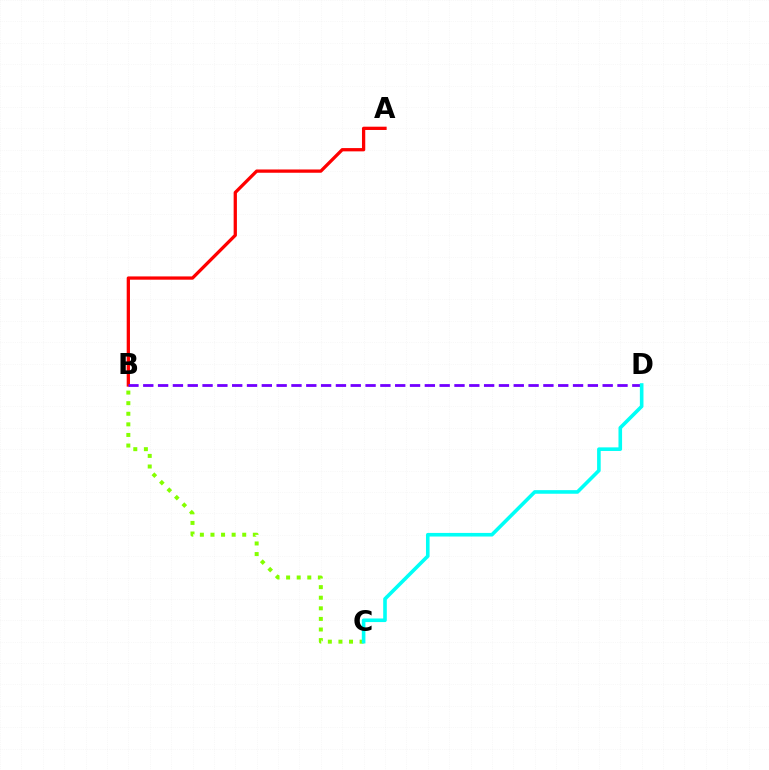{('A', 'B'): [{'color': '#ff0000', 'line_style': 'solid', 'thickness': 2.36}], ('B', 'D'): [{'color': '#7200ff', 'line_style': 'dashed', 'thickness': 2.01}], ('B', 'C'): [{'color': '#84ff00', 'line_style': 'dotted', 'thickness': 2.88}], ('C', 'D'): [{'color': '#00fff6', 'line_style': 'solid', 'thickness': 2.6}]}